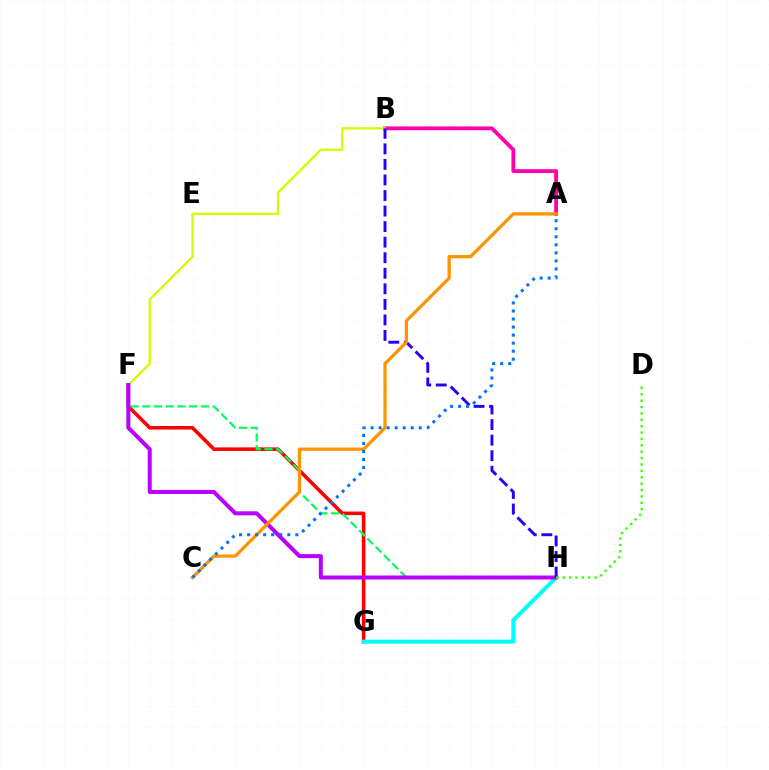{('A', 'B'): [{'color': '#ff00ac', 'line_style': 'solid', 'thickness': 2.76}], ('F', 'G'): [{'color': '#ff0000', 'line_style': 'solid', 'thickness': 2.57}], ('B', 'F'): [{'color': '#d1ff00', 'line_style': 'solid', 'thickness': 1.67}], ('F', 'H'): [{'color': '#00ff5c', 'line_style': 'dashed', 'thickness': 1.59}, {'color': '#b900ff', 'line_style': 'solid', 'thickness': 2.89}], ('G', 'H'): [{'color': '#00fff6', 'line_style': 'solid', 'thickness': 2.89}], ('B', 'H'): [{'color': '#2500ff', 'line_style': 'dashed', 'thickness': 2.11}], ('A', 'C'): [{'color': '#ff9400', 'line_style': 'solid', 'thickness': 2.35}, {'color': '#0074ff', 'line_style': 'dotted', 'thickness': 2.18}], ('D', 'H'): [{'color': '#3dff00', 'line_style': 'dotted', 'thickness': 1.73}]}